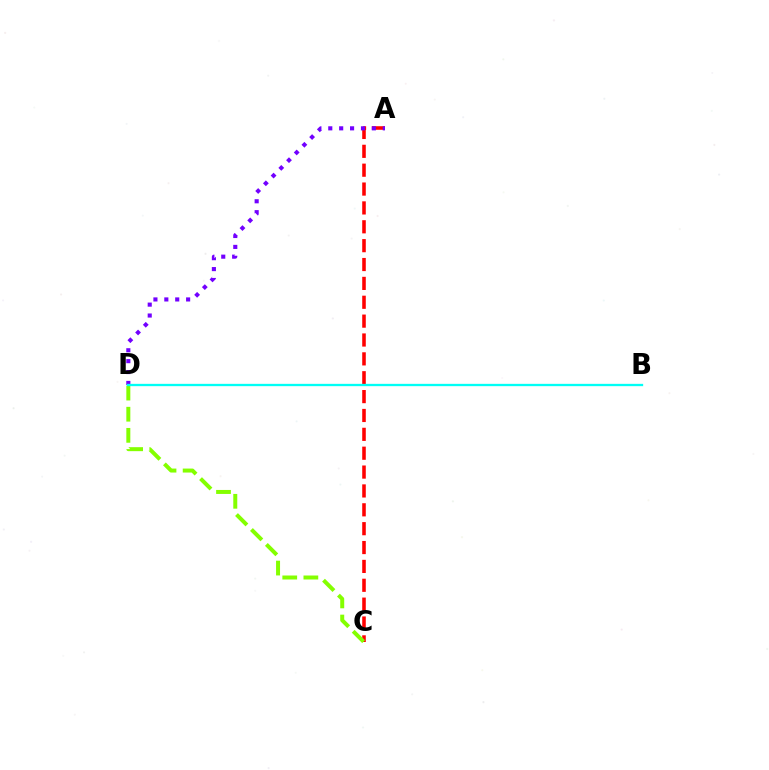{('A', 'C'): [{'color': '#ff0000', 'line_style': 'dashed', 'thickness': 2.56}], ('C', 'D'): [{'color': '#84ff00', 'line_style': 'dashed', 'thickness': 2.87}], ('A', 'D'): [{'color': '#7200ff', 'line_style': 'dotted', 'thickness': 2.96}], ('B', 'D'): [{'color': '#00fff6', 'line_style': 'solid', 'thickness': 1.67}]}